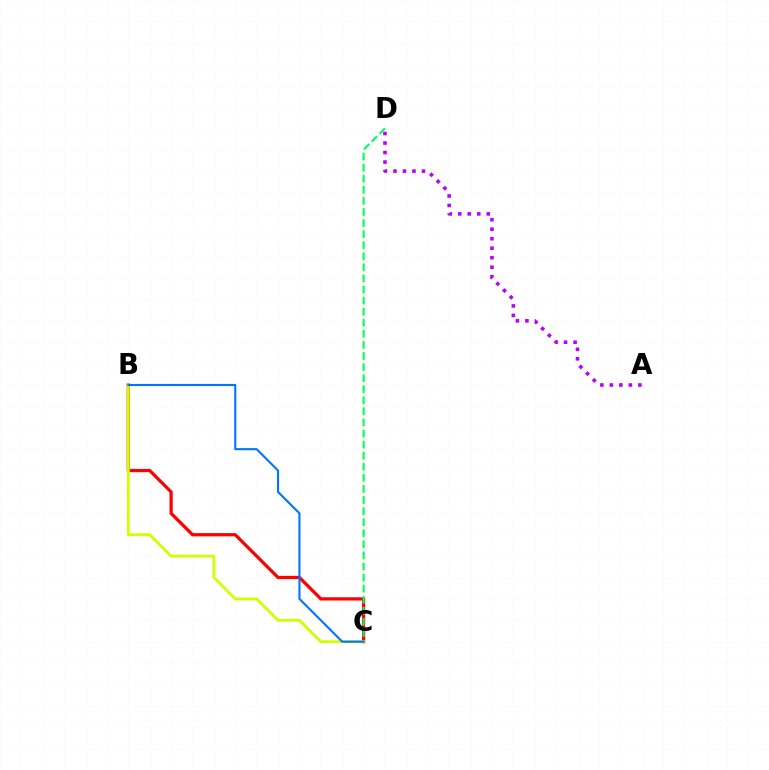{('B', 'C'): [{'color': '#ff0000', 'line_style': 'solid', 'thickness': 2.33}, {'color': '#d1ff00', 'line_style': 'solid', 'thickness': 2.03}, {'color': '#0074ff', 'line_style': 'solid', 'thickness': 1.51}], ('C', 'D'): [{'color': '#00ff5c', 'line_style': 'dashed', 'thickness': 1.5}], ('A', 'D'): [{'color': '#b900ff', 'line_style': 'dotted', 'thickness': 2.58}]}